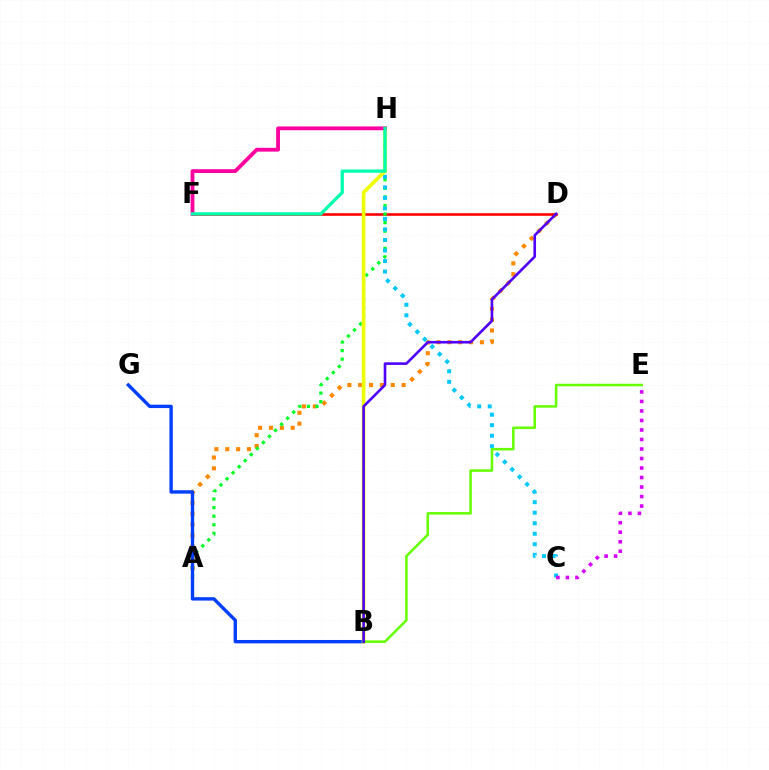{('A', 'D'): [{'color': '#ff8800', 'line_style': 'dotted', 'thickness': 2.95}], ('D', 'F'): [{'color': '#ff0000', 'line_style': 'solid', 'thickness': 1.87}], ('A', 'H'): [{'color': '#00ff27', 'line_style': 'dotted', 'thickness': 2.33}], ('C', 'H'): [{'color': '#00c7ff', 'line_style': 'dotted', 'thickness': 2.86}], ('B', 'G'): [{'color': '#003fff', 'line_style': 'solid', 'thickness': 2.43}], ('B', 'H'): [{'color': '#eeff00', 'line_style': 'solid', 'thickness': 2.62}], ('F', 'H'): [{'color': '#ff00a0', 'line_style': 'solid', 'thickness': 2.73}, {'color': '#00ffaf', 'line_style': 'solid', 'thickness': 2.36}], ('B', 'E'): [{'color': '#66ff00', 'line_style': 'solid', 'thickness': 1.82}], ('C', 'E'): [{'color': '#d600ff', 'line_style': 'dotted', 'thickness': 2.58}], ('B', 'D'): [{'color': '#4f00ff', 'line_style': 'solid', 'thickness': 1.88}]}